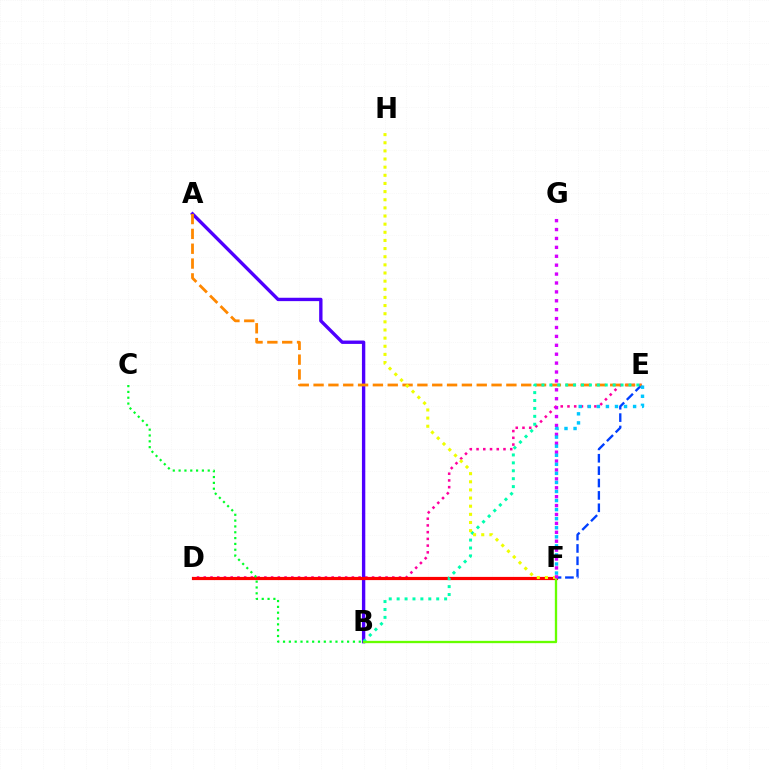{('D', 'E'): [{'color': '#ff00a0', 'line_style': 'dotted', 'thickness': 1.83}], ('A', 'B'): [{'color': '#4f00ff', 'line_style': 'solid', 'thickness': 2.42}], ('D', 'F'): [{'color': '#ff0000', 'line_style': 'solid', 'thickness': 2.3}], ('E', 'F'): [{'color': '#003fff', 'line_style': 'dashed', 'thickness': 1.68}, {'color': '#00c7ff', 'line_style': 'dotted', 'thickness': 2.46}], ('B', 'C'): [{'color': '#00ff27', 'line_style': 'dotted', 'thickness': 1.58}], ('A', 'E'): [{'color': '#ff8800', 'line_style': 'dashed', 'thickness': 2.01}], ('B', 'E'): [{'color': '#00ffaf', 'line_style': 'dotted', 'thickness': 2.15}], ('B', 'F'): [{'color': '#66ff00', 'line_style': 'solid', 'thickness': 1.67}], ('F', 'H'): [{'color': '#eeff00', 'line_style': 'dotted', 'thickness': 2.21}], ('F', 'G'): [{'color': '#d600ff', 'line_style': 'dotted', 'thickness': 2.42}]}